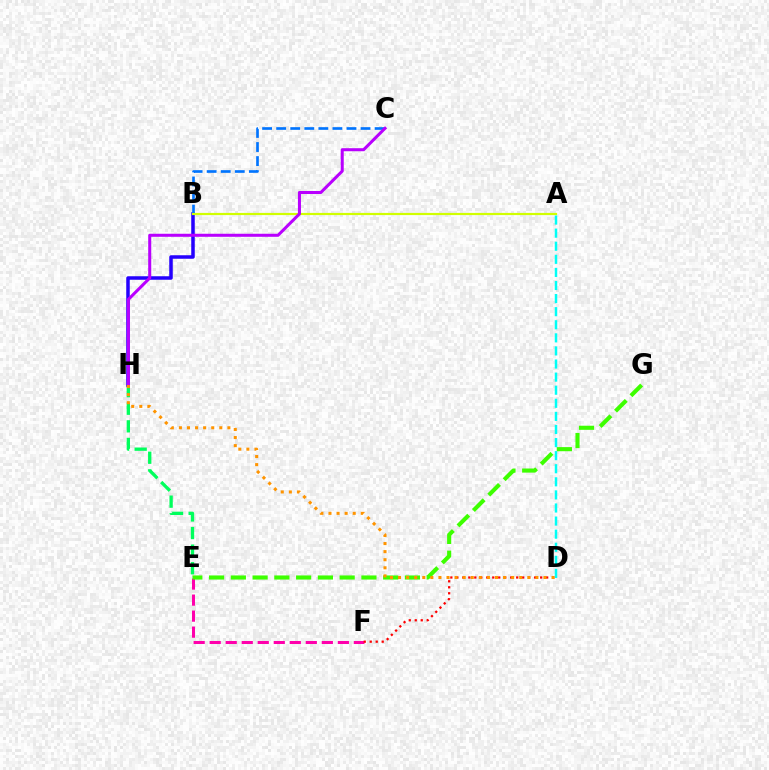{('E', 'H'): [{'color': '#00ff5c', 'line_style': 'dashed', 'thickness': 2.39}], ('E', 'F'): [{'color': '#ff00ac', 'line_style': 'dashed', 'thickness': 2.18}], ('B', 'H'): [{'color': '#2500ff', 'line_style': 'solid', 'thickness': 2.52}], ('B', 'C'): [{'color': '#0074ff', 'line_style': 'dashed', 'thickness': 1.91}], ('A', 'B'): [{'color': '#d1ff00', 'line_style': 'solid', 'thickness': 1.58}], ('A', 'D'): [{'color': '#00fff6', 'line_style': 'dashed', 'thickness': 1.78}], ('D', 'F'): [{'color': '#ff0000', 'line_style': 'dotted', 'thickness': 1.63}], ('C', 'H'): [{'color': '#b900ff', 'line_style': 'solid', 'thickness': 2.19}], ('E', 'G'): [{'color': '#3dff00', 'line_style': 'dashed', 'thickness': 2.96}], ('D', 'H'): [{'color': '#ff9400', 'line_style': 'dotted', 'thickness': 2.2}]}